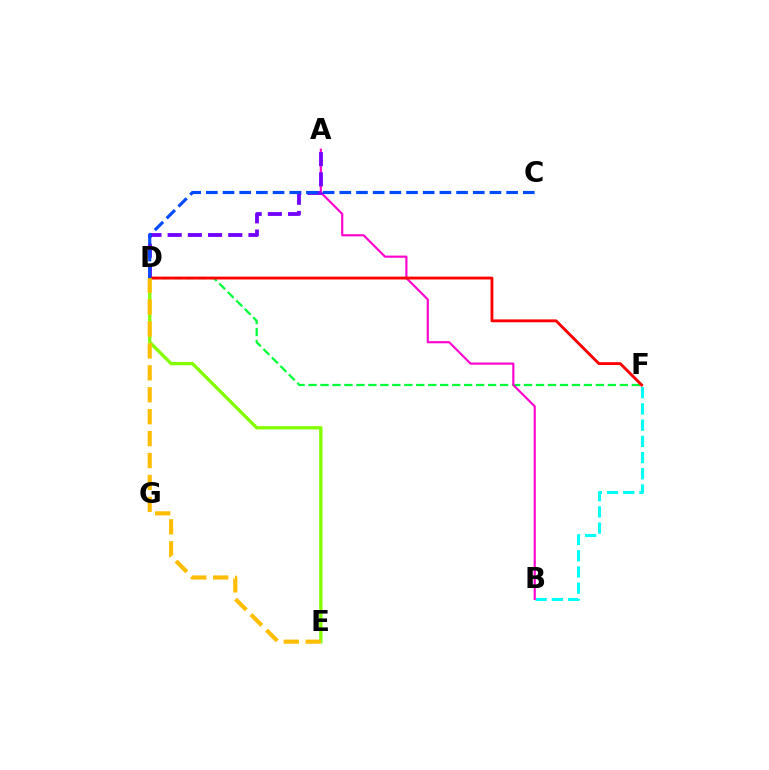{('B', 'F'): [{'color': '#00fff6', 'line_style': 'dashed', 'thickness': 2.2}], ('D', 'F'): [{'color': '#00ff39', 'line_style': 'dashed', 'thickness': 1.63}, {'color': '#ff0000', 'line_style': 'solid', 'thickness': 2.06}], ('A', 'B'): [{'color': '#ff00cf', 'line_style': 'solid', 'thickness': 1.55}], ('D', 'E'): [{'color': '#84ff00', 'line_style': 'solid', 'thickness': 2.39}, {'color': '#ffbd00', 'line_style': 'dashed', 'thickness': 2.98}], ('A', 'D'): [{'color': '#7200ff', 'line_style': 'dashed', 'thickness': 2.74}], ('C', 'D'): [{'color': '#004bff', 'line_style': 'dashed', 'thickness': 2.27}]}